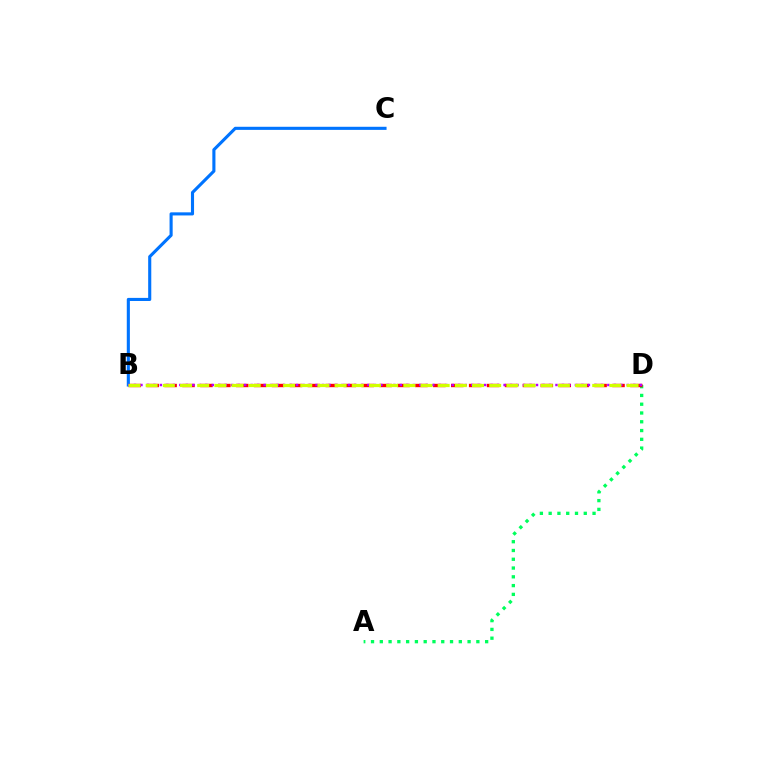{('A', 'D'): [{'color': '#00ff5c', 'line_style': 'dotted', 'thickness': 2.39}], ('B', 'D'): [{'color': '#ff0000', 'line_style': 'dashed', 'thickness': 2.43}, {'color': '#b900ff', 'line_style': 'dotted', 'thickness': 1.76}, {'color': '#d1ff00', 'line_style': 'dashed', 'thickness': 2.33}], ('B', 'C'): [{'color': '#0074ff', 'line_style': 'solid', 'thickness': 2.23}]}